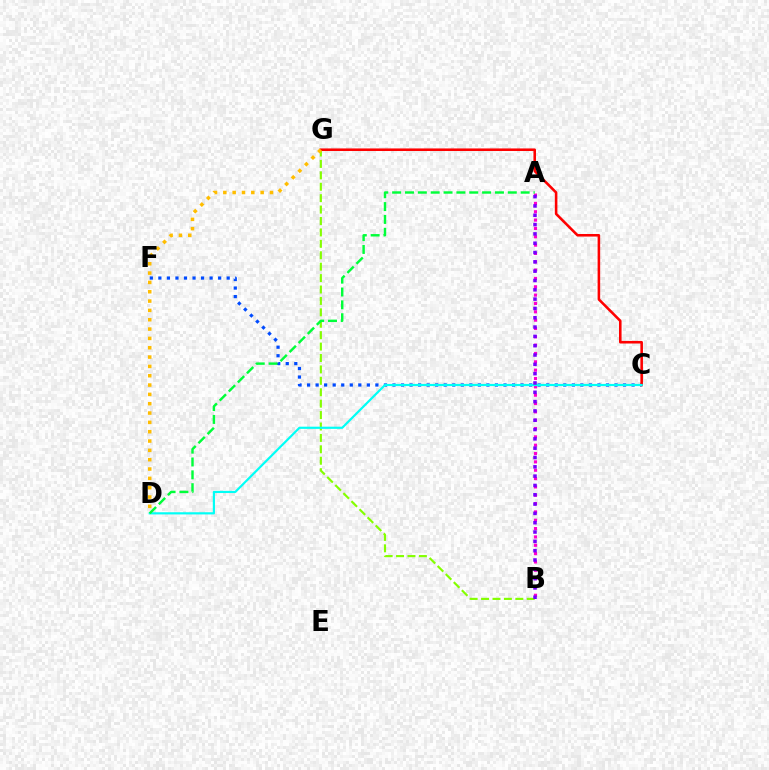{('B', 'G'): [{'color': '#84ff00', 'line_style': 'dashed', 'thickness': 1.55}], ('C', 'F'): [{'color': '#004bff', 'line_style': 'dotted', 'thickness': 2.32}], ('A', 'B'): [{'color': '#ff00cf', 'line_style': 'dotted', 'thickness': 2.27}, {'color': '#7200ff', 'line_style': 'dotted', 'thickness': 2.53}], ('C', 'G'): [{'color': '#ff0000', 'line_style': 'solid', 'thickness': 1.85}], ('C', 'D'): [{'color': '#00fff6', 'line_style': 'solid', 'thickness': 1.57}], ('D', 'G'): [{'color': '#ffbd00', 'line_style': 'dotted', 'thickness': 2.54}], ('A', 'D'): [{'color': '#00ff39', 'line_style': 'dashed', 'thickness': 1.75}]}